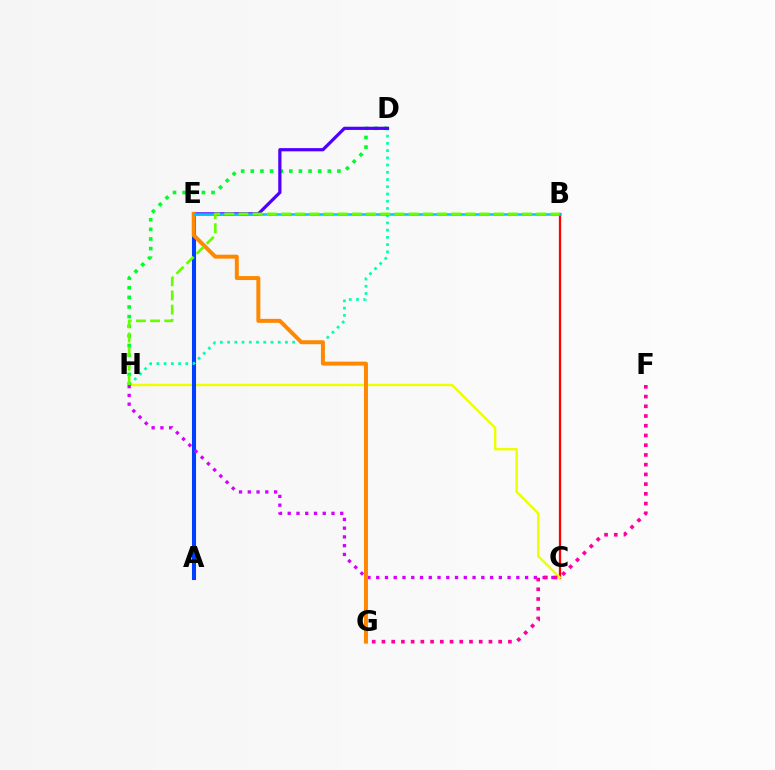{('B', 'C'): [{'color': '#ff0000', 'line_style': 'solid', 'thickness': 1.63}], ('C', 'H'): [{'color': '#eeff00', 'line_style': 'solid', 'thickness': 1.75}, {'color': '#d600ff', 'line_style': 'dotted', 'thickness': 2.38}], ('A', 'E'): [{'color': '#003fff', 'line_style': 'solid', 'thickness': 2.93}], ('D', 'H'): [{'color': '#00ffaf', 'line_style': 'dotted', 'thickness': 1.96}, {'color': '#00ff27', 'line_style': 'dotted', 'thickness': 2.61}], ('D', 'E'): [{'color': '#4f00ff', 'line_style': 'solid', 'thickness': 2.31}], ('F', 'G'): [{'color': '#ff00a0', 'line_style': 'dotted', 'thickness': 2.64}], ('E', 'G'): [{'color': '#ff8800', 'line_style': 'solid', 'thickness': 2.85}], ('B', 'E'): [{'color': '#00c7ff', 'line_style': 'solid', 'thickness': 1.82}], ('B', 'H'): [{'color': '#66ff00', 'line_style': 'dashed', 'thickness': 1.93}]}